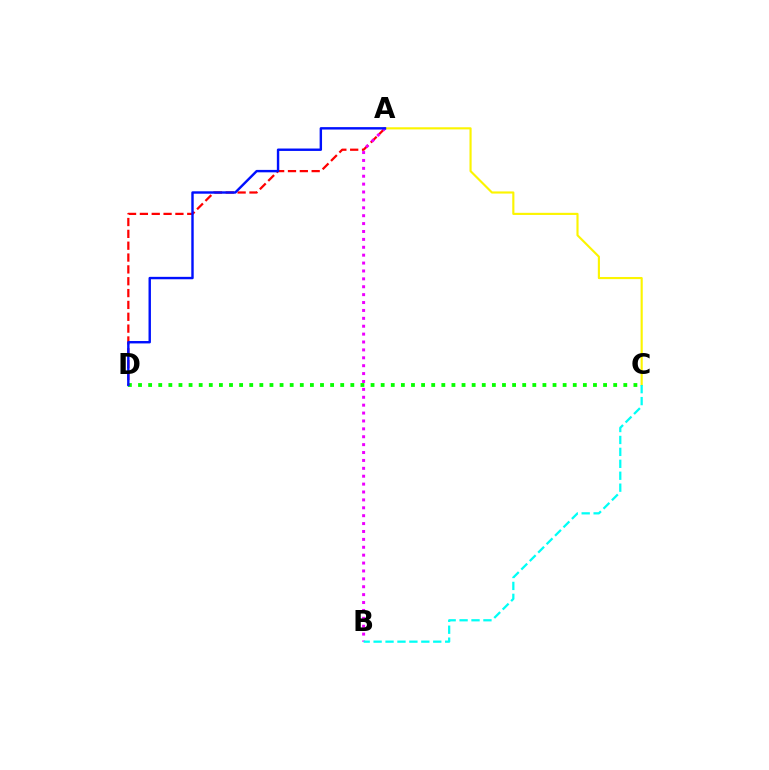{('C', 'D'): [{'color': '#08ff00', 'line_style': 'dotted', 'thickness': 2.75}], ('A', 'D'): [{'color': '#ff0000', 'line_style': 'dashed', 'thickness': 1.61}, {'color': '#0010ff', 'line_style': 'solid', 'thickness': 1.74}], ('A', 'C'): [{'color': '#fcf500', 'line_style': 'solid', 'thickness': 1.54}], ('A', 'B'): [{'color': '#ee00ff', 'line_style': 'dotted', 'thickness': 2.14}], ('B', 'C'): [{'color': '#00fff6', 'line_style': 'dashed', 'thickness': 1.62}]}